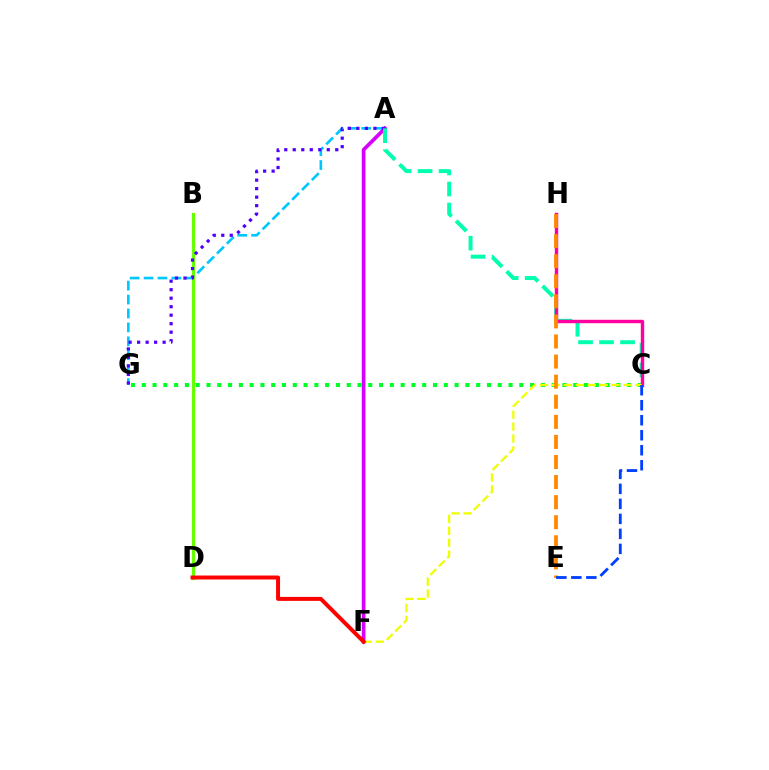{('A', 'G'): [{'color': '#00c7ff', 'line_style': 'dashed', 'thickness': 1.89}, {'color': '#4f00ff', 'line_style': 'dotted', 'thickness': 2.31}], ('A', 'F'): [{'color': '#d600ff', 'line_style': 'solid', 'thickness': 2.66}], ('B', 'D'): [{'color': '#66ff00', 'line_style': 'solid', 'thickness': 2.29}], ('A', 'C'): [{'color': '#00ffaf', 'line_style': 'dashed', 'thickness': 2.85}], ('C', 'G'): [{'color': '#00ff27', 'line_style': 'dotted', 'thickness': 2.93}], ('C', 'H'): [{'color': '#ff00a0', 'line_style': 'solid', 'thickness': 2.45}], ('C', 'F'): [{'color': '#eeff00', 'line_style': 'dashed', 'thickness': 1.62}], ('E', 'H'): [{'color': '#ff8800', 'line_style': 'dashed', 'thickness': 2.73}], ('D', 'F'): [{'color': '#ff0000', 'line_style': 'solid', 'thickness': 2.86}], ('C', 'E'): [{'color': '#003fff', 'line_style': 'dashed', 'thickness': 2.04}]}